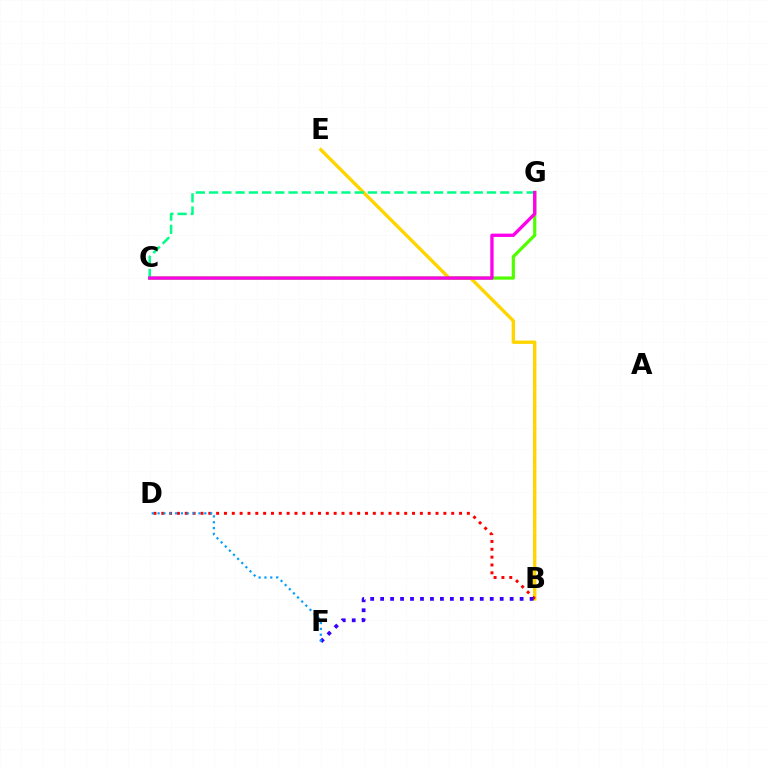{('B', 'E'): [{'color': '#ffd500', 'line_style': 'solid', 'thickness': 2.43}], ('C', 'G'): [{'color': '#4fff00', 'line_style': 'solid', 'thickness': 2.31}, {'color': '#00ff86', 'line_style': 'dashed', 'thickness': 1.8}, {'color': '#ff00ed', 'line_style': 'solid', 'thickness': 2.39}], ('B', 'D'): [{'color': '#ff0000', 'line_style': 'dotted', 'thickness': 2.13}], ('B', 'F'): [{'color': '#3700ff', 'line_style': 'dotted', 'thickness': 2.71}], ('D', 'F'): [{'color': '#009eff', 'line_style': 'dotted', 'thickness': 1.59}]}